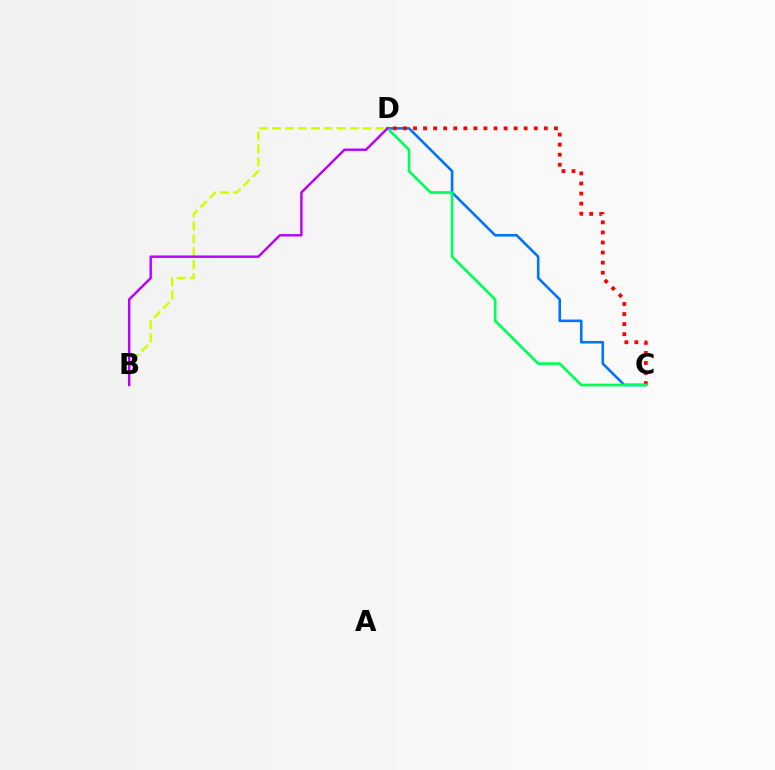{('C', 'D'): [{'color': '#0074ff', 'line_style': 'solid', 'thickness': 1.86}, {'color': '#ff0000', 'line_style': 'dotted', 'thickness': 2.73}, {'color': '#00ff5c', 'line_style': 'solid', 'thickness': 1.94}], ('B', 'D'): [{'color': '#d1ff00', 'line_style': 'dashed', 'thickness': 1.76}, {'color': '#b900ff', 'line_style': 'solid', 'thickness': 1.75}]}